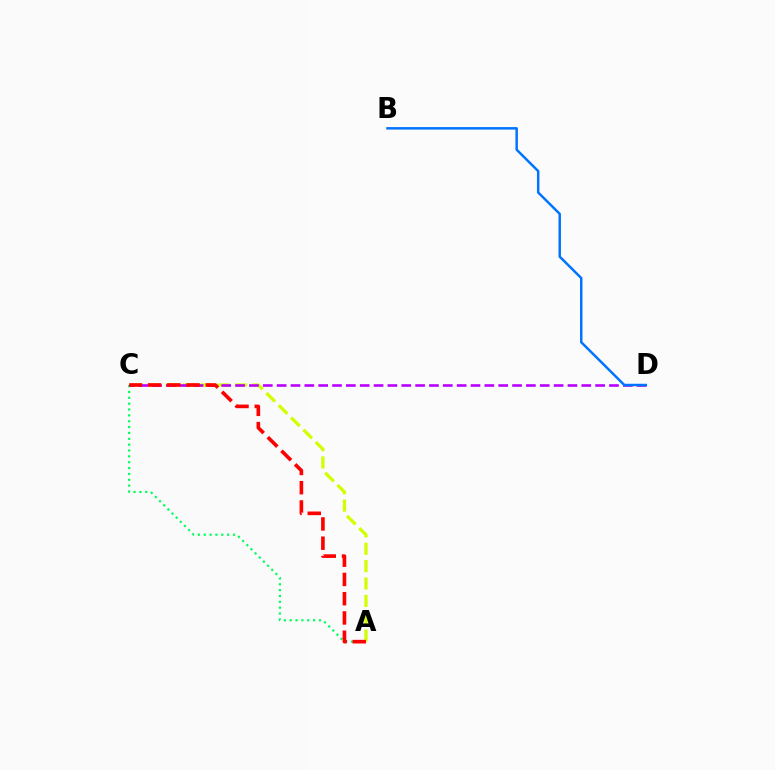{('A', 'C'): [{'color': '#d1ff00', 'line_style': 'dashed', 'thickness': 2.36}, {'color': '#00ff5c', 'line_style': 'dotted', 'thickness': 1.59}, {'color': '#ff0000', 'line_style': 'dashed', 'thickness': 2.62}], ('C', 'D'): [{'color': '#b900ff', 'line_style': 'dashed', 'thickness': 1.88}], ('B', 'D'): [{'color': '#0074ff', 'line_style': 'solid', 'thickness': 1.78}]}